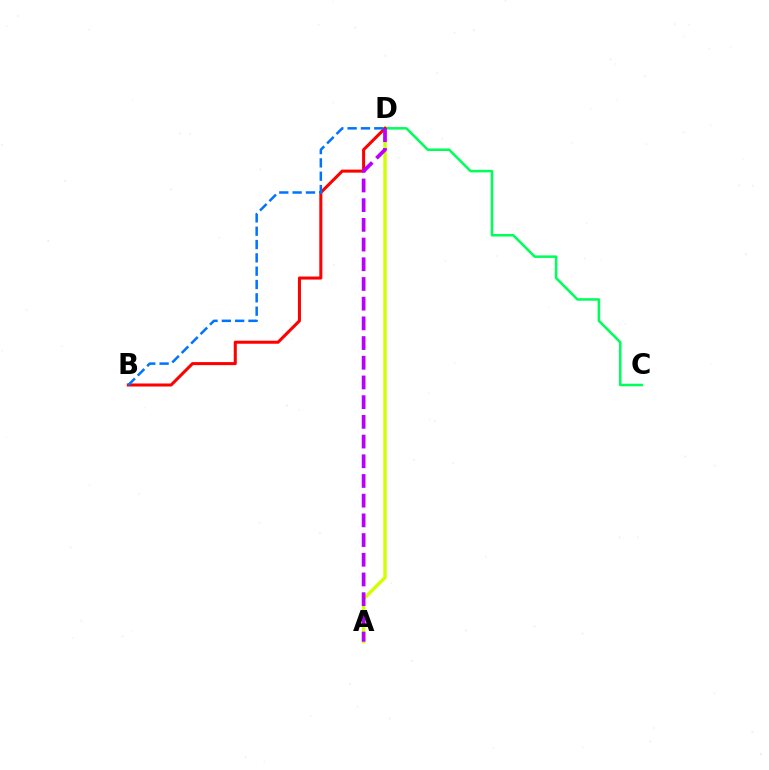{('A', 'D'): [{'color': '#d1ff00', 'line_style': 'solid', 'thickness': 2.43}, {'color': '#b900ff', 'line_style': 'dashed', 'thickness': 2.68}], ('C', 'D'): [{'color': '#00ff5c', 'line_style': 'solid', 'thickness': 1.83}], ('B', 'D'): [{'color': '#ff0000', 'line_style': 'solid', 'thickness': 2.19}, {'color': '#0074ff', 'line_style': 'dashed', 'thickness': 1.81}]}